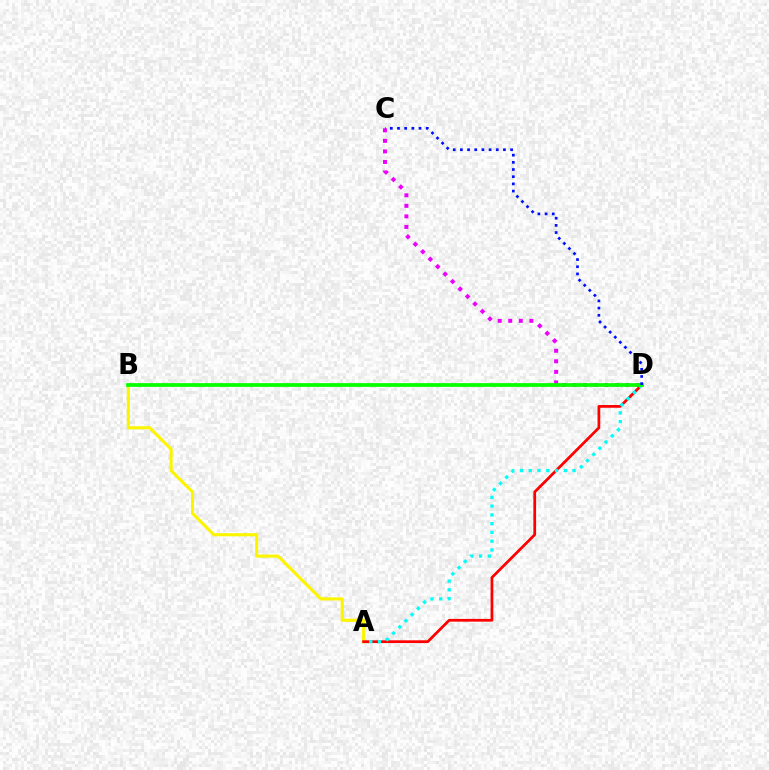{('C', 'D'): [{'color': '#ee00ff', 'line_style': 'dotted', 'thickness': 2.87}, {'color': '#0010ff', 'line_style': 'dotted', 'thickness': 1.95}], ('A', 'B'): [{'color': '#fcf500', 'line_style': 'solid', 'thickness': 2.23}], ('A', 'D'): [{'color': '#ff0000', 'line_style': 'solid', 'thickness': 1.98}, {'color': '#00fff6', 'line_style': 'dotted', 'thickness': 2.38}], ('B', 'D'): [{'color': '#08ff00', 'line_style': 'solid', 'thickness': 2.69}]}